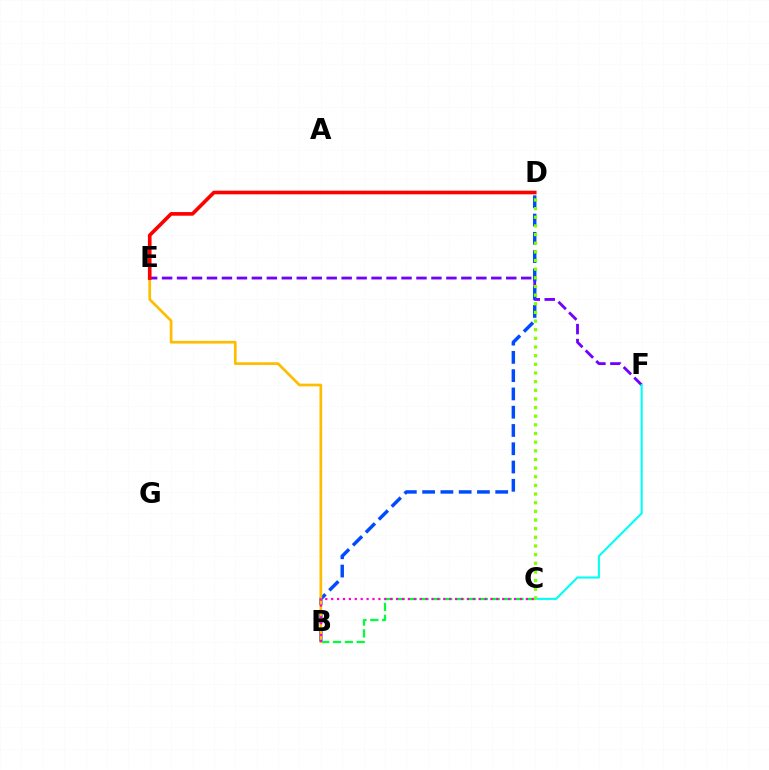{('E', 'F'): [{'color': '#7200ff', 'line_style': 'dashed', 'thickness': 2.03}], ('B', 'D'): [{'color': '#004bff', 'line_style': 'dashed', 'thickness': 2.48}], ('B', 'C'): [{'color': '#00ff39', 'line_style': 'dashed', 'thickness': 1.61}, {'color': '#ff00cf', 'line_style': 'dotted', 'thickness': 1.6}], ('C', 'F'): [{'color': '#00fff6', 'line_style': 'solid', 'thickness': 1.51}], ('B', 'E'): [{'color': '#ffbd00', 'line_style': 'solid', 'thickness': 1.95}], ('D', 'E'): [{'color': '#ff0000', 'line_style': 'solid', 'thickness': 2.63}], ('C', 'D'): [{'color': '#84ff00', 'line_style': 'dotted', 'thickness': 2.35}]}